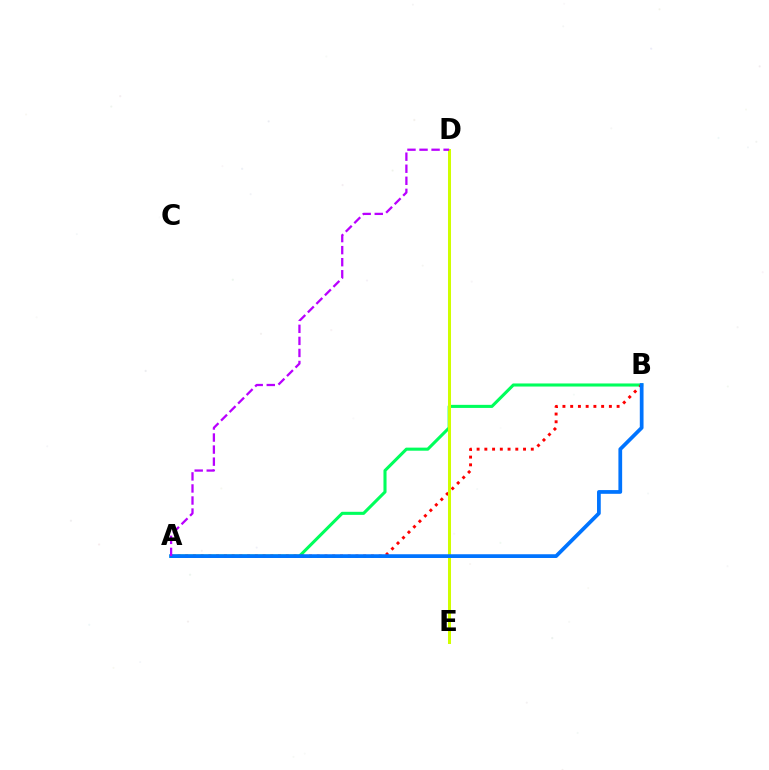{('A', 'B'): [{'color': '#00ff5c', 'line_style': 'solid', 'thickness': 2.21}, {'color': '#ff0000', 'line_style': 'dotted', 'thickness': 2.1}, {'color': '#0074ff', 'line_style': 'solid', 'thickness': 2.69}], ('D', 'E'): [{'color': '#d1ff00', 'line_style': 'solid', 'thickness': 2.17}], ('A', 'D'): [{'color': '#b900ff', 'line_style': 'dashed', 'thickness': 1.64}]}